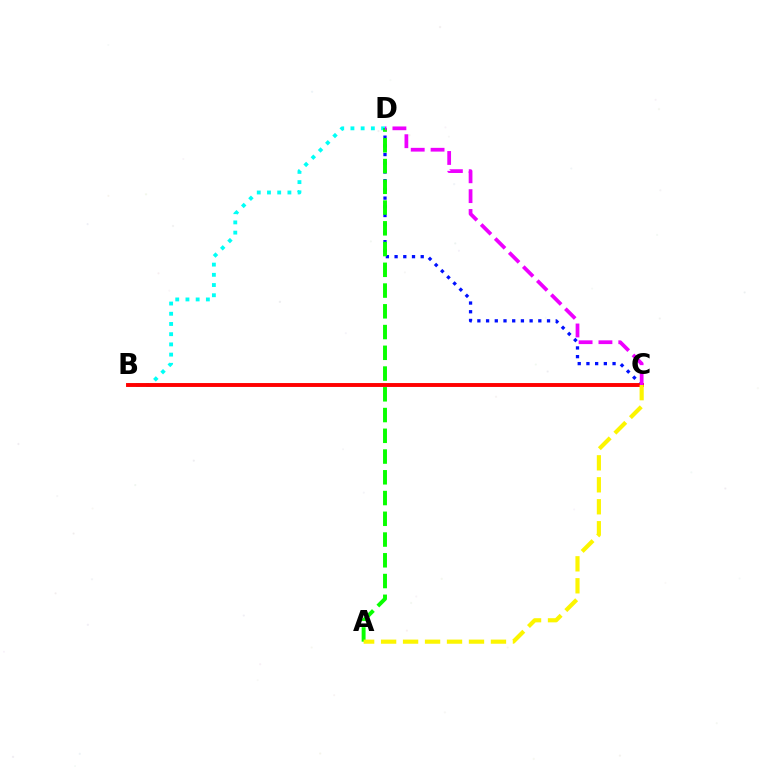{('B', 'D'): [{'color': '#00fff6', 'line_style': 'dotted', 'thickness': 2.78}], ('C', 'D'): [{'color': '#0010ff', 'line_style': 'dotted', 'thickness': 2.37}, {'color': '#ee00ff', 'line_style': 'dashed', 'thickness': 2.7}], ('B', 'C'): [{'color': '#ff0000', 'line_style': 'solid', 'thickness': 2.81}], ('A', 'D'): [{'color': '#08ff00', 'line_style': 'dashed', 'thickness': 2.82}], ('A', 'C'): [{'color': '#fcf500', 'line_style': 'dashed', 'thickness': 2.98}]}